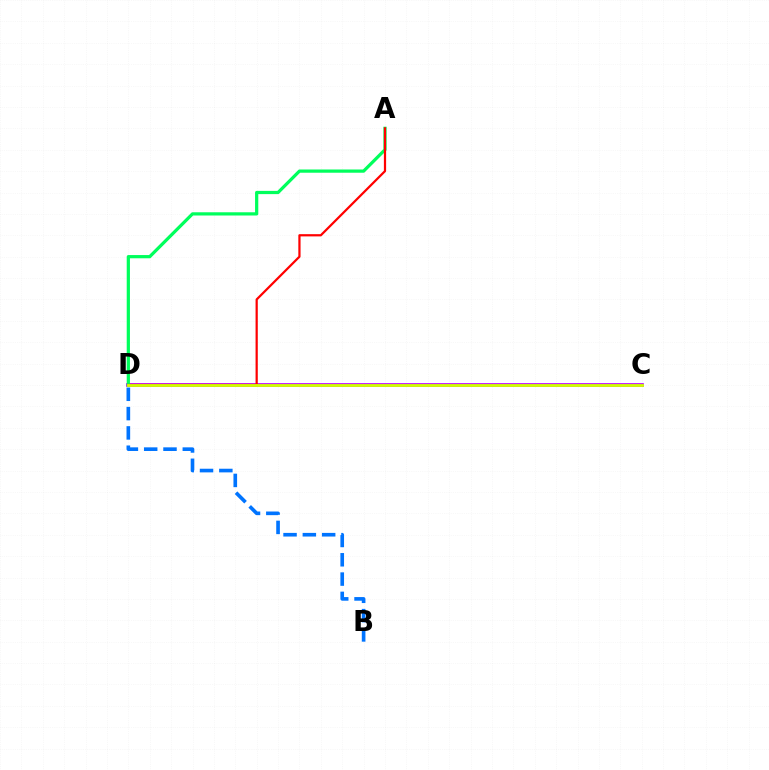{('C', 'D'): [{'color': '#b900ff', 'line_style': 'solid', 'thickness': 2.67}, {'color': '#d1ff00', 'line_style': 'solid', 'thickness': 2.04}], ('A', 'D'): [{'color': '#00ff5c', 'line_style': 'solid', 'thickness': 2.33}, {'color': '#ff0000', 'line_style': 'solid', 'thickness': 1.6}], ('B', 'D'): [{'color': '#0074ff', 'line_style': 'dashed', 'thickness': 2.62}]}